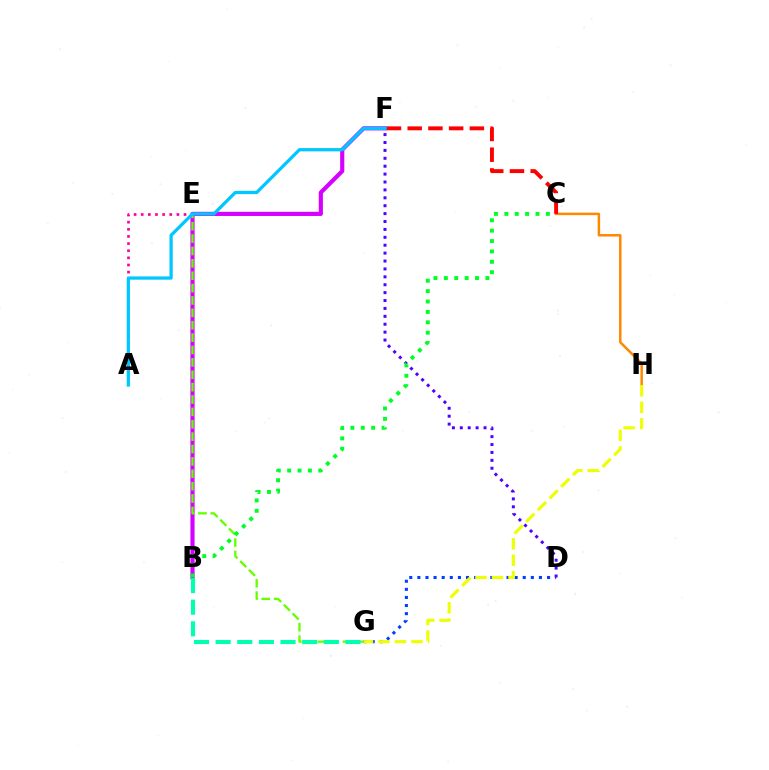{('A', 'E'): [{'color': '#ff00a0', 'line_style': 'dotted', 'thickness': 1.94}], ('B', 'F'): [{'color': '#d600ff', 'line_style': 'solid', 'thickness': 2.99}], ('E', 'G'): [{'color': '#66ff00', 'line_style': 'dashed', 'thickness': 1.68}], ('C', 'H'): [{'color': '#ff8800', 'line_style': 'solid', 'thickness': 1.79}], ('C', 'F'): [{'color': '#ff0000', 'line_style': 'dashed', 'thickness': 2.81}], ('A', 'F'): [{'color': '#00c7ff', 'line_style': 'solid', 'thickness': 2.34}], ('D', 'G'): [{'color': '#003fff', 'line_style': 'dotted', 'thickness': 2.2}], ('B', 'G'): [{'color': '#00ffaf', 'line_style': 'dashed', 'thickness': 2.94}], ('D', 'F'): [{'color': '#4f00ff', 'line_style': 'dotted', 'thickness': 2.15}], ('B', 'C'): [{'color': '#00ff27', 'line_style': 'dotted', 'thickness': 2.82}], ('G', 'H'): [{'color': '#eeff00', 'line_style': 'dashed', 'thickness': 2.24}]}